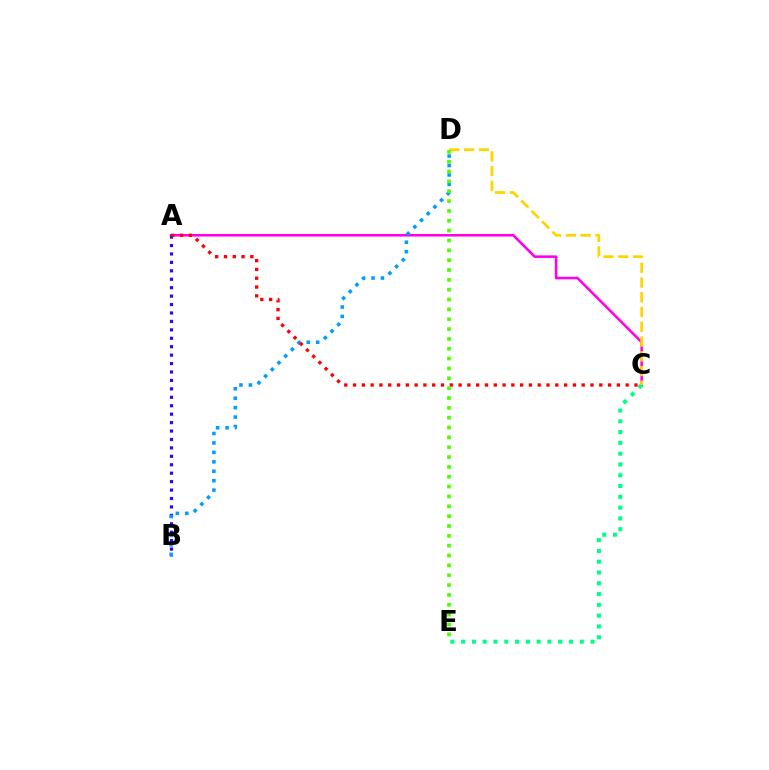{('A', 'C'): [{'color': '#ff00ed', 'line_style': 'solid', 'thickness': 1.85}, {'color': '#ff0000', 'line_style': 'dotted', 'thickness': 2.39}], ('A', 'B'): [{'color': '#3700ff', 'line_style': 'dotted', 'thickness': 2.29}], ('C', 'E'): [{'color': '#00ff86', 'line_style': 'dotted', 'thickness': 2.93}], ('B', 'D'): [{'color': '#009eff', 'line_style': 'dotted', 'thickness': 2.57}], ('C', 'D'): [{'color': '#ffd500', 'line_style': 'dashed', 'thickness': 2.0}], ('D', 'E'): [{'color': '#4fff00', 'line_style': 'dotted', 'thickness': 2.68}]}